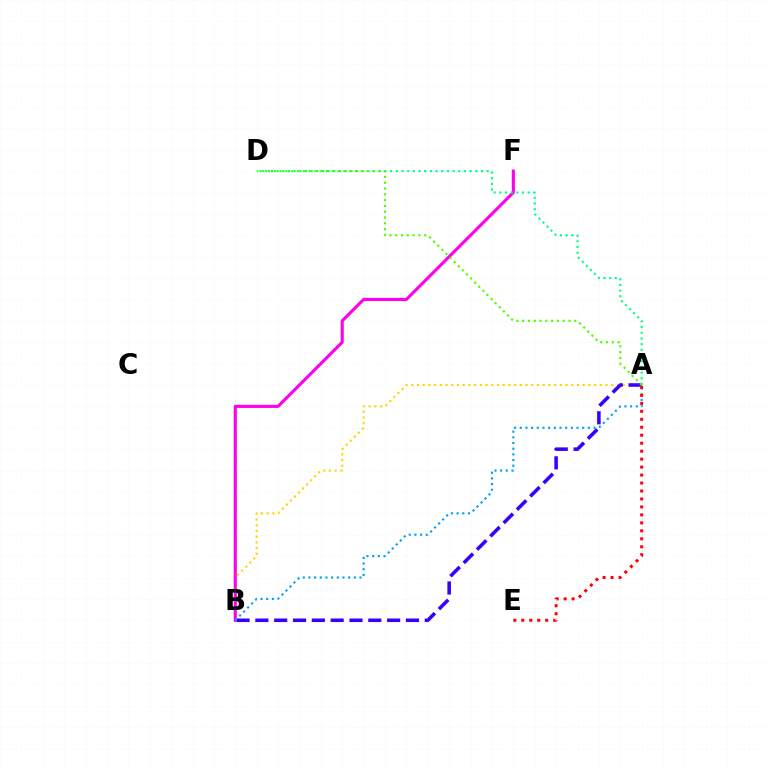{('A', 'B'): [{'color': '#ffd500', 'line_style': 'dotted', 'thickness': 1.55}, {'color': '#3700ff', 'line_style': 'dashed', 'thickness': 2.56}, {'color': '#009eff', 'line_style': 'dotted', 'thickness': 1.54}], ('B', 'F'): [{'color': '#ff00ed', 'line_style': 'solid', 'thickness': 2.24}], ('A', 'D'): [{'color': '#00ff86', 'line_style': 'dotted', 'thickness': 1.54}, {'color': '#4fff00', 'line_style': 'dotted', 'thickness': 1.58}], ('A', 'E'): [{'color': '#ff0000', 'line_style': 'dotted', 'thickness': 2.16}]}